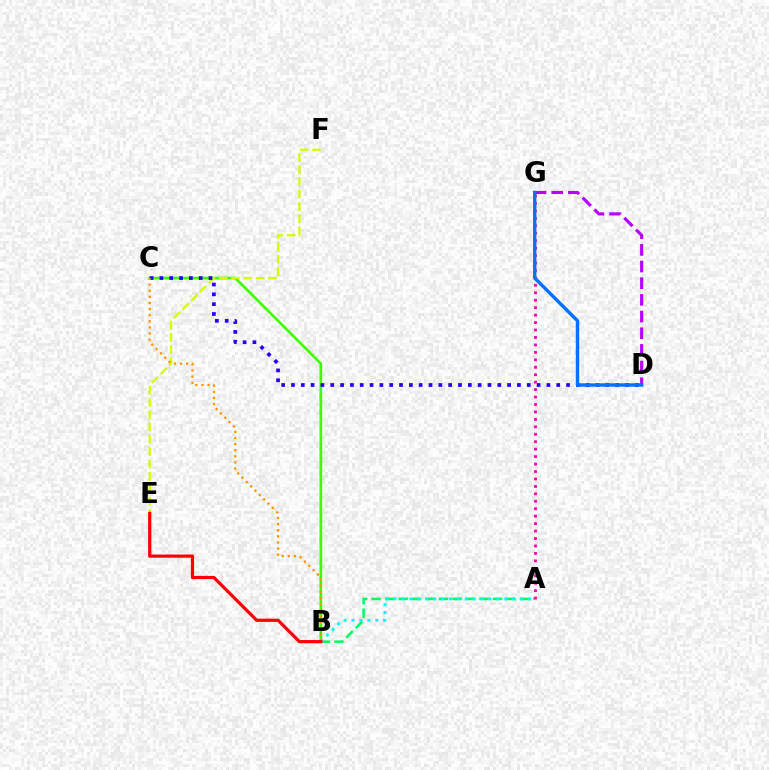{('A', 'B'): [{'color': '#00ff5c', 'line_style': 'dashed', 'thickness': 1.83}, {'color': '#00fff6', 'line_style': 'dotted', 'thickness': 2.15}], ('D', 'G'): [{'color': '#b900ff', 'line_style': 'dashed', 'thickness': 2.27}, {'color': '#0074ff', 'line_style': 'solid', 'thickness': 2.45}], ('B', 'C'): [{'color': '#3dff00', 'line_style': 'solid', 'thickness': 1.95}, {'color': '#ff9400', 'line_style': 'dotted', 'thickness': 1.66}], ('E', 'F'): [{'color': '#d1ff00', 'line_style': 'dashed', 'thickness': 1.67}], ('C', 'D'): [{'color': '#2500ff', 'line_style': 'dotted', 'thickness': 2.67}], ('B', 'E'): [{'color': '#ff0000', 'line_style': 'solid', 'thickness': 2.31}], ('A', 'G'): [{'color': '#ff00ac', 'line_style': 'dotted', 'thickness': 2.02}]}